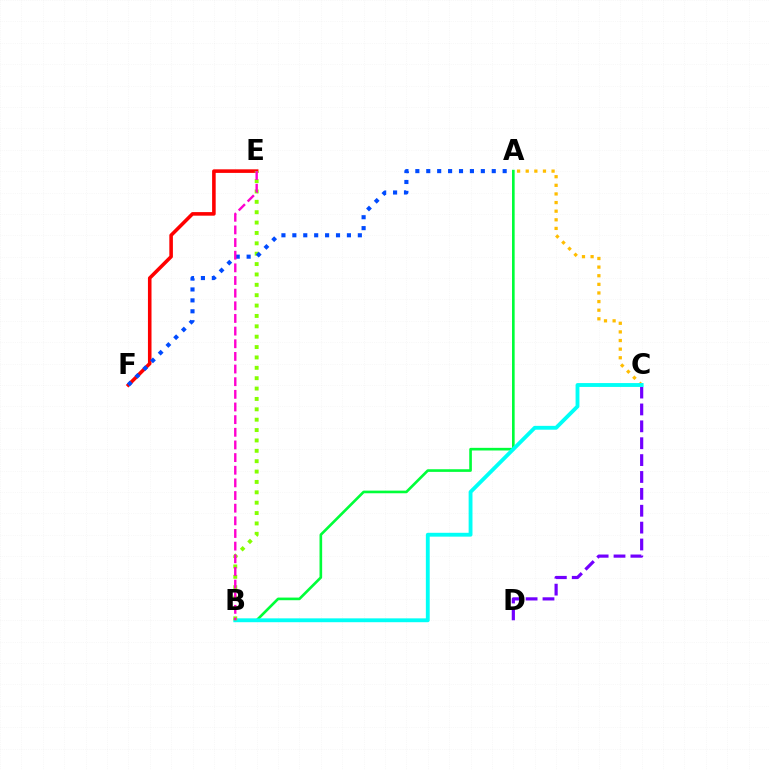{('A', 'C'): [{'color': '#ffbd00', 'line_style': 'dotted', 'thickness': 2.34}], ('C', 'D'): [{'color': '#7200ff', 'line_style': 'dashed', 'thickness': 2.29}], ('A', 'B'): [{'color': '#00ff39', 'line_style': 'solid', 'thickness': 1.9}], ('B', 'C'): [{'color': '#00fff6', 'line_style': 'solid', 'thickness': 2.77}], ('E', 'F'): [{'color': '#ff0000', 'line_style': 'solid', 'thickness': 2.57}], ('B', 'E'): [{'color': '#84ff00', 'line_style': 'dotted', 'thickness': 2.82}, {'color': '#ff00cf', 'line_style': 'dashed', 'thickness': 1.72}], ('A', 'F'): [{'color': '#004bff', 'line_style': 'dotted', 'thickness': 2.97}]}